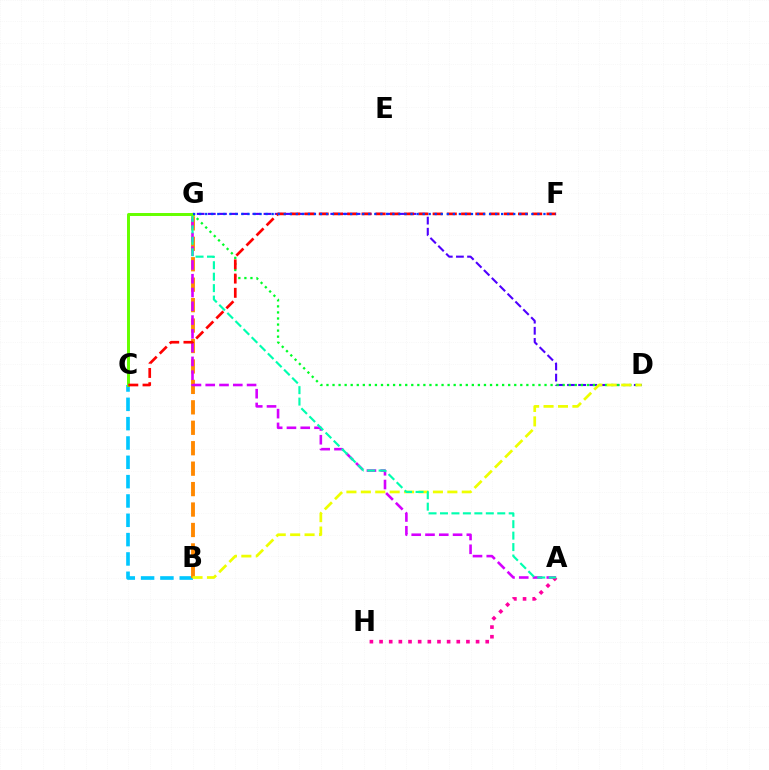{('B', 'C'): [{'color': '#00c7ff', 'line_style': 'dashed', 'thickness': 2.63}], ('B', 'G'): [{'color': '#ff8800', 'line_style': 'dashed', 'thickness': 2.78}], ('D', 'G'): [{'color': '#4f00ff', 'line_style': 'dashed', 'thickness': 1.51}, {'color': '#00ff27', 'line_style': 'dotted', 'thickness': 1.65}], ('A', 'G'): [{'color': '#d600ff', 'line_style': 'dashed', 'thickness': 1.87}, {'color': '#00ffaf', 'line_style': 'dashed', 'thickness': 1.56}], ('A', 'H'): [{'color': '#ff00a0', 'line_style': 'dotted', 'thickness': 2.62}], ('B', 'D'): [{'color': '#eeff00', 'line_style': 'dashed', 'thickness': 1.96}], ('C', 'G'): [{'color': '#66ff00', 'line_style': 'solid', 'thickness': 2.14}], ('C', 'F'): [{'color': '#ff0000', 'line_style': 'dashed', 'thickness': 1.93}], ('F', 'G'): [{'color': '#003fff', 'line_style': 'dotted', 'thickness': 1.64}]}